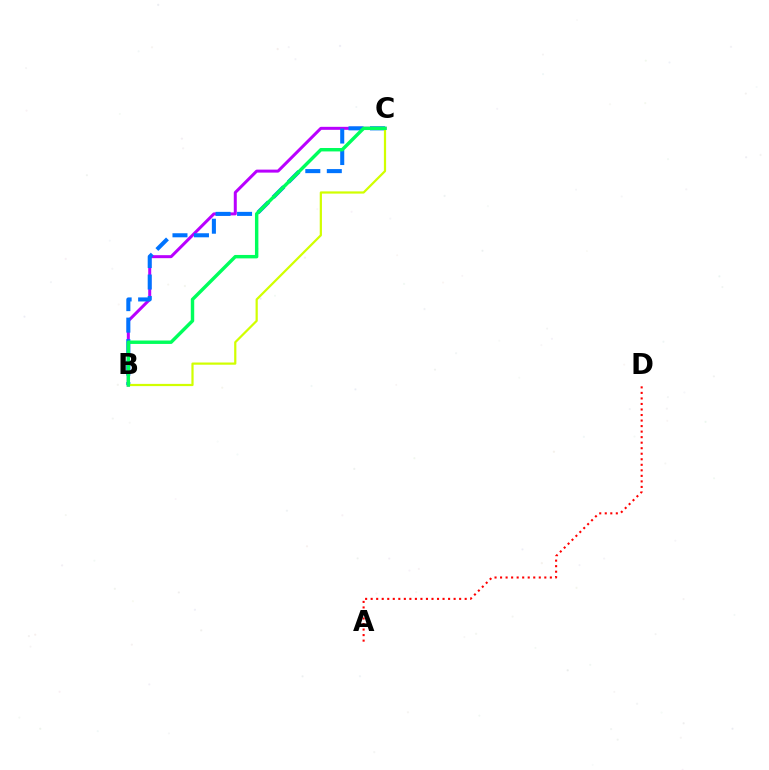{('A', 'D'): [{'color': '#ff0000', 'line_style': 'dotted', 'thickness': 1.5}], ('B', 'C'): [{'color': '#b900ff', 'line_style': 'solid', 'thickness': 2.16}, {'color': '#0074ff', 'line_style': 'dashed', 'thickness': 2.92}, {'color': '#d1ff00', 'line_style': 'solid', 'thickness': 1.6}, {'color': '#00ff5c', 'line_style': 'solid', 'thickness': 2.47}]}